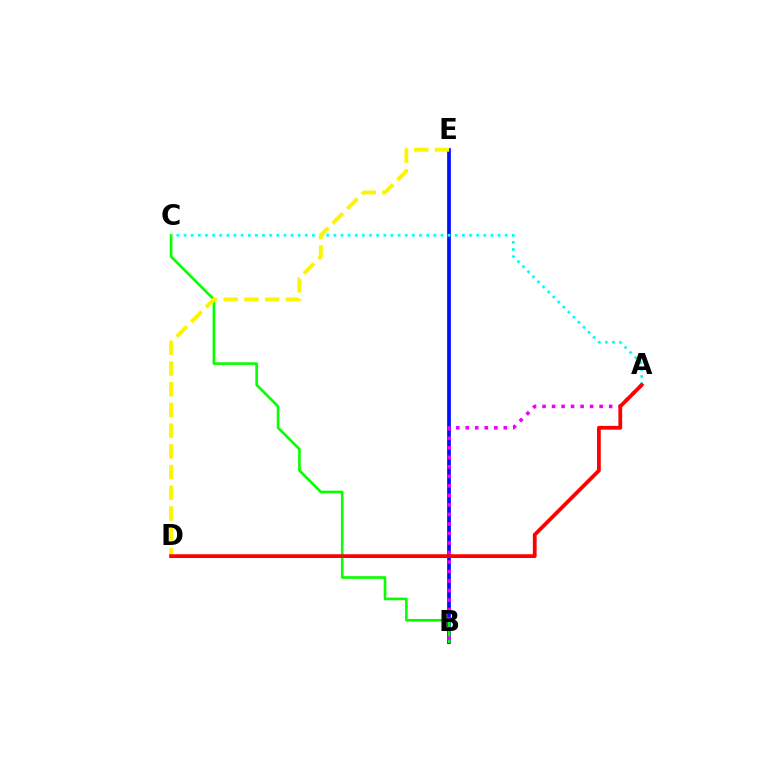{('B', 'E'): [{'color': '#0010ff', 'line_style': 'solid', 'thickness': 2.69}], ('B', 'C'): [{'color': '#08ff00', 'line_style': 'solid', 'thickness': 1.9}], ('A', 'C'): [{'color': '#00fff6', 'line_style': 'dotted', 'thickness': 1.94}], ('D', 'E'): [{'color': '#fcf500', 'line_style': 'dashed', 'thickness': 2.81}], ('A', 'B'): [{'color': '#ee00ff', 'line_style': 'dotted', 'thickness': 2.59}], ('A', 'D'): [{'color': '#ff0000', 'line_style': 'solid', 'thickness': 2.71}]}